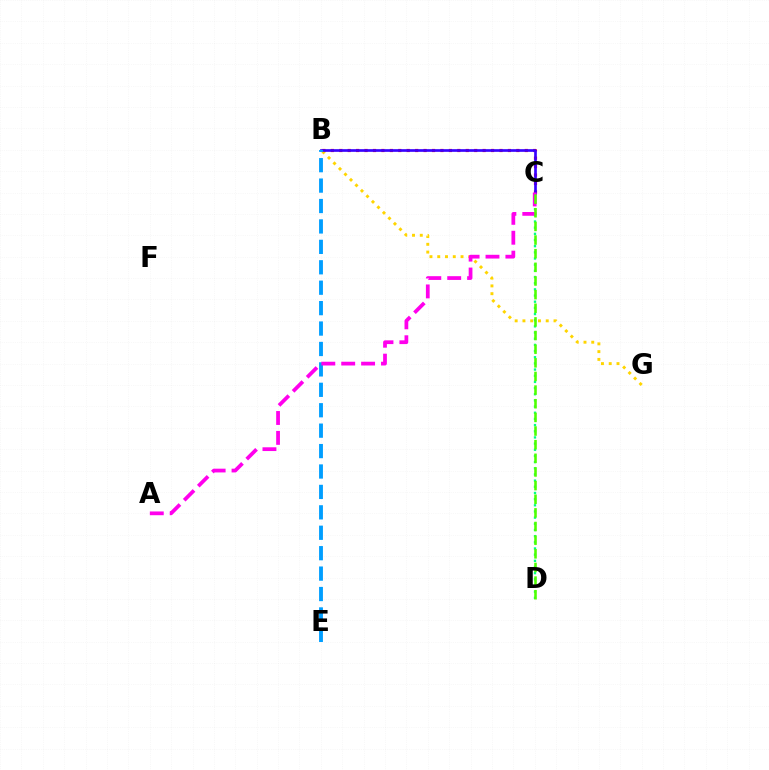{('B', 'C'): [{'color': '#ff0000', 'line_style': 'dotted', 'thickness': 2.29}, {'color': '#3700ff', 'line_style': 'solid', 'thickness': 1.92}], ('C', 'D'): [{'color': '#00ff86', 'line_style': 'dotted', 'thickness': 1.68}, {'color': '#4fff00', 'line_style': 'dashed', 'thickness': 1.85}], ('B', 'G'): [{'color': '#ffd500', 'line_style': 'dotted', 'thickness': 2.11}], ('B', 'E'): [{'color': '#009eff', 'line_style': 'dashed', 'thickness': 2.77}], ('A', 'C'): [{'color': '#ff00ed', 'line_style': 'dashed', 'thickness': 2.7}]}